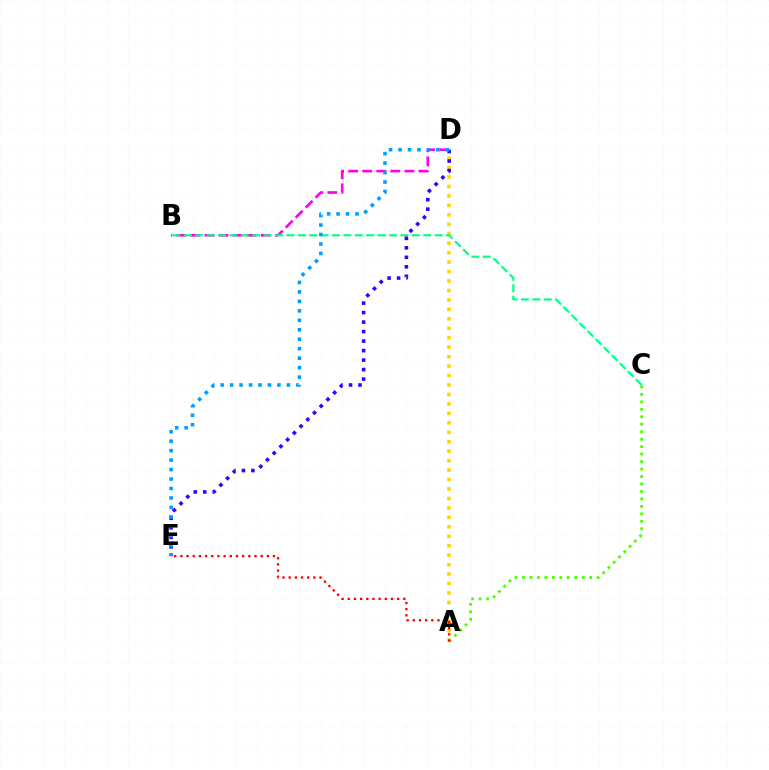{('A', 'C'): [{'color': '#4fff00', 'line_style': 'dotted', 'thickness': 2.03}], ('B', 'D'): [{'color': '#ff00ed', 'line_style': 'dashed', 'thickness': 1.91}], ('A', 'D'): [{'color': '#ffd500', 'line_style': 'dotted', 'thickness': 2.57}], ('B', 'C'): [{'color': '#00ff86', 'line_style': 'dashed', 'thickness': 1.55}], ('D', 'E'): [{'color': '#3700ff', 'line_style': 'dotted', 'thickness': 2.58}, {'color': '#009eff', 'line_style': 'dotted', 'thickness': 2.57}], ('A', 'E'): [{'color': '#ff0000', 'line_style': 'dotted', 'thickness': 1.68}]}